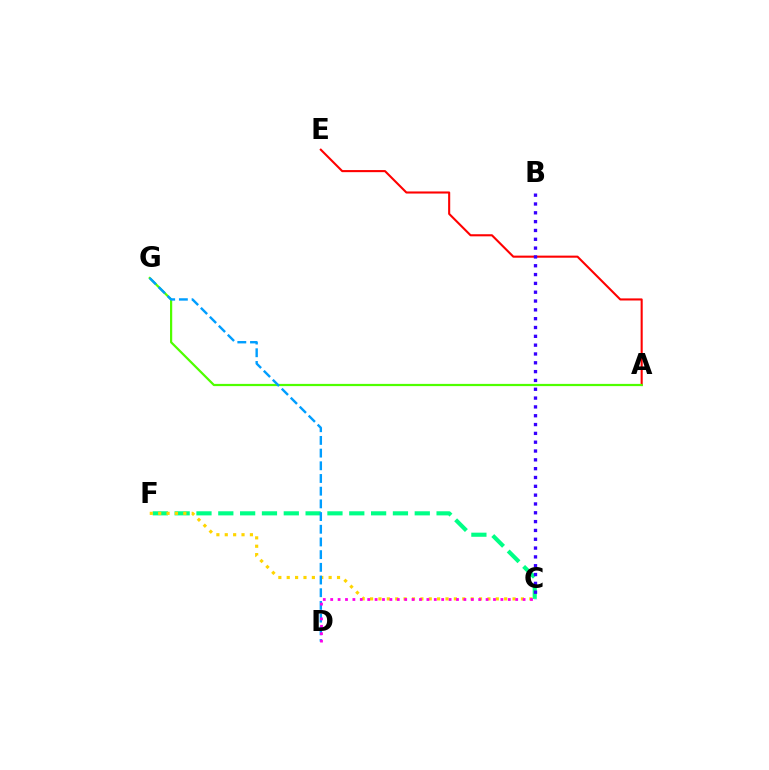{('A', 'E'): [{'color': '#ff0000', 'line_style': 'solid', 'thickness': 1.51}], ('C', 'F'): [{'color': '#00ff86', 'line_style': 'dashed', 'thickness': 2.97}, {'color': '#ffd500', 'line_style': 'dotted', 'thickness': 2.28}], ('A', 'G'): [{'color': '#4fff00', 'line_style': 'solid', 'thickness': 1.6}], ('D', 'G'): [{'color': '#009eff', 'line_style': 'dashed', 'thickness': 1.72}], ('B', 'C'): [{'color': '#3700ff', 'line_style': 'dotted', 'thickness': 2.4}], ('C', 'D'): [{'color': '#ff00ed', 'line_style': 'dotted', 'thickness': 2.01}]}